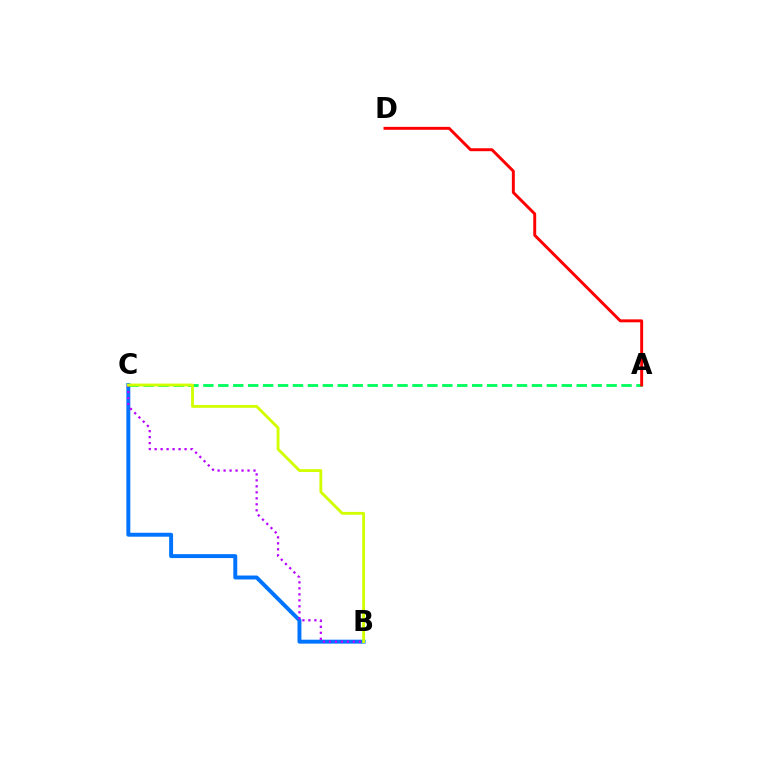{('B', 'C'): [{'color': '#0074ff', 'line_style': 'solid', 'thickness': 2.83}, {'color': '#b900ff', 'line_style': 'dotted', 'thickness': 1.63}, {'color': '#d1ff00', 'line_style': 'solid', 'thickness': 2.05}], ('A', 'C'): [{'color': '#00ff5c', 'line_style': 'dashed', 'thickness': 2.03}], ('A', 'D'): [{'color': '#ff0000', 'line_style': 'solid', 'thickness': 2.12}]}